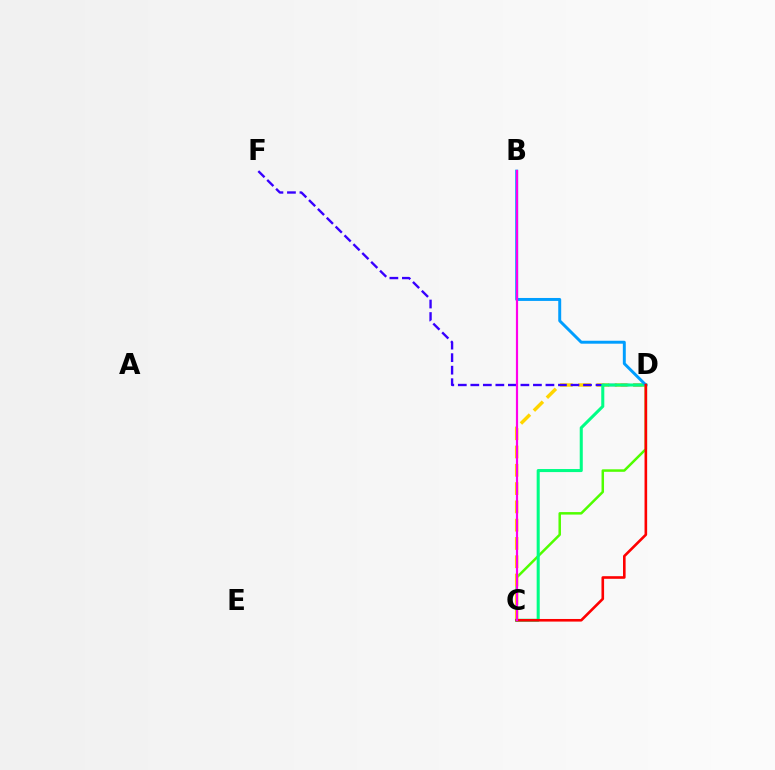{('C', 'D'): [{'color': '#4fff00', 'line_style': 'solid', 'thickness': 1.8}, {'color': '#ffd500', 'line_style': 'dashed', 'thickness': 2.49}, {'color': '#00ff86', 'line_style': 'solid', 'thickness': 2.19}, {'color': '#ff0000', 'line_style': 'solid', 'thickness': 1.88}], ('D', 'F'): [{'color': '#3700ff', 'line_style': 'dashed', 'thickness': 1.7}], ('B', 'D'): [{'color': '#009eff', 'line_style': 'solid', 'thickness': 2.12}], ('B', 'C'): [{'color': '#ff00ed', 'line_style': 'solid', 'thickness': 1.57}]}